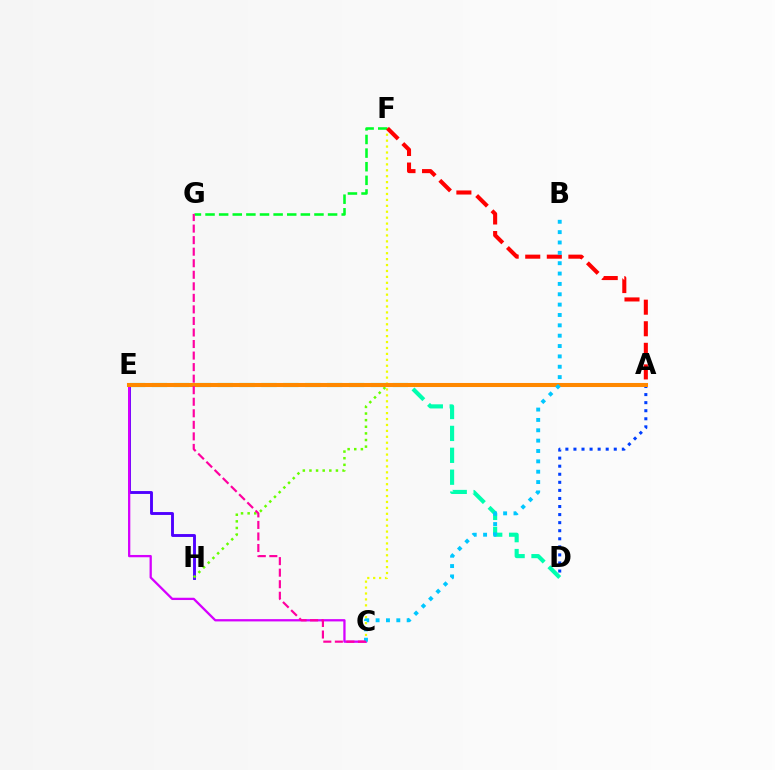{('C', 'F'): [{'color': '#eeff00', 'line_style': 'dotted', 'thickness': 1.61}], ('D', 'E'): [{'color': '#00ffaf', 'line_style': 'dashed', 'thickness': 2.97}], ('F', 'G'): [{'color': '#00ff27', 'line_style': 'dashed', 'thickness': 1.85}], ('E', 'H'): [{'color': '#4f00ff', 'line_style': 'solid', 'thickness': 2.07}], ('A', 'H'): [{'color': '#66ff00', 'line_style': 'dotted', 'thickness': 1.8}], ('C', 'E'): [{'color': '#d600ff', 'line_style': 'solid', 'thickness': 1.65}], ('A', 'F'): [{'color': '#ff0000', 'line_style': 'dashed', 'thickness': 2.93}], ('A', 'D'): [{'color': '#003fff', 'line_style': 'dotted', 'thickness': 2.19}], ('A', 'E'): [{'color': '#ff8800', 'line_style': 'solid', 'thickness': 2.92}], ('B', 'C'): [{'color': '#00c7ff', 'line_style': 'dotted', 'thickness': 2.81}], ('C', 'G'): [{'color': '#ff00a0', 'line_style': 'dashed', 'thickness': 1.57}]}